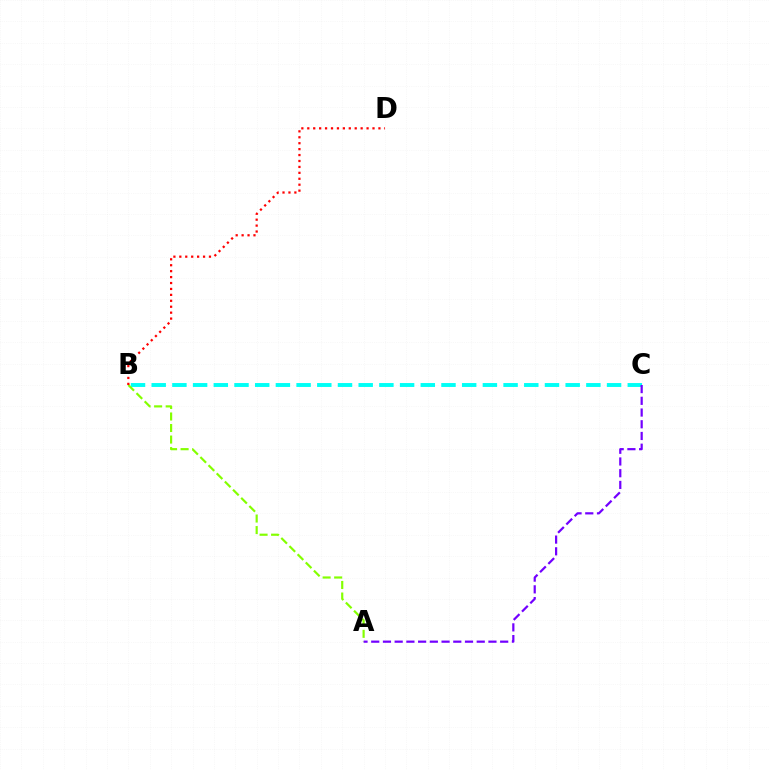{('B', 'C'): [{'color': '#00fff6', 'line_style': 'dashed', 'thickness': 2.81}], ('A', 'B'): [{'color': '#84ff00', 'line_style': 'dashed', 'thickness': 1.57}], ('B', 'D'): [{'color': '#ff0000', 'line_style': 'dotted', 'thickness': 1.61}], ('A', 'C'): [{'color': '#7200ff', 'line_style': 'dashed', 'thickness': 1.59}]}